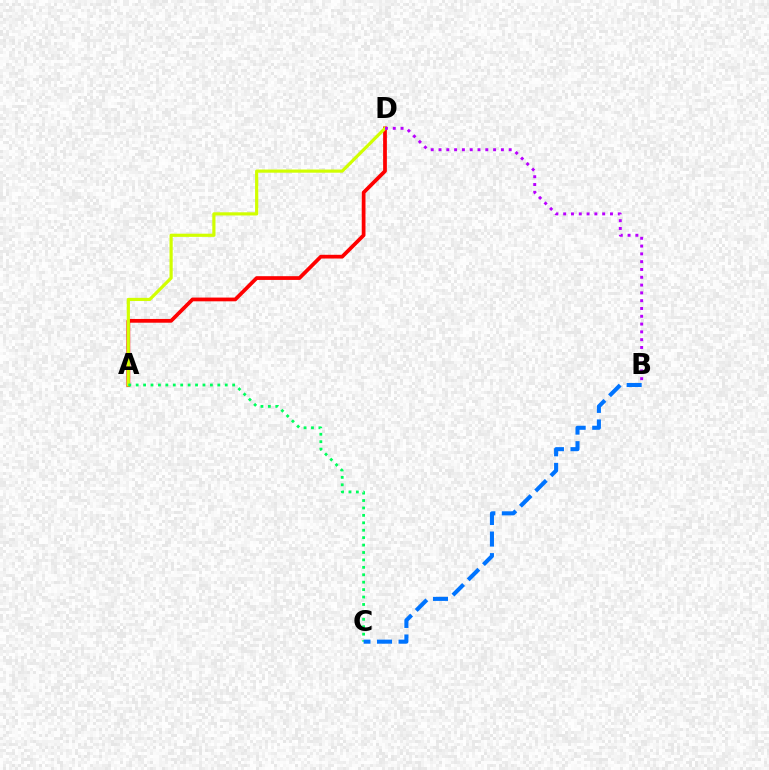{('A', 'D'): [{'color': '#ff0000', 'line_style': 'solid', 'thickness': 2.7}, {'color': '#d1ff00', 'line_style': 'solid', 'thickness': 2.29}], ('A', 'C'): [{'color': '#00ff5c', 'line_style': 'dotted', 'thickness': 2.02}], ('B', 'D'): [{'color': '#b900ff', 'line_style': 'dotted', 'thickness': 2.12}], ('B', 'C'): [{'color': '#0074ff', 'line_style': 'dashed', 'thickness': 2.93}]}